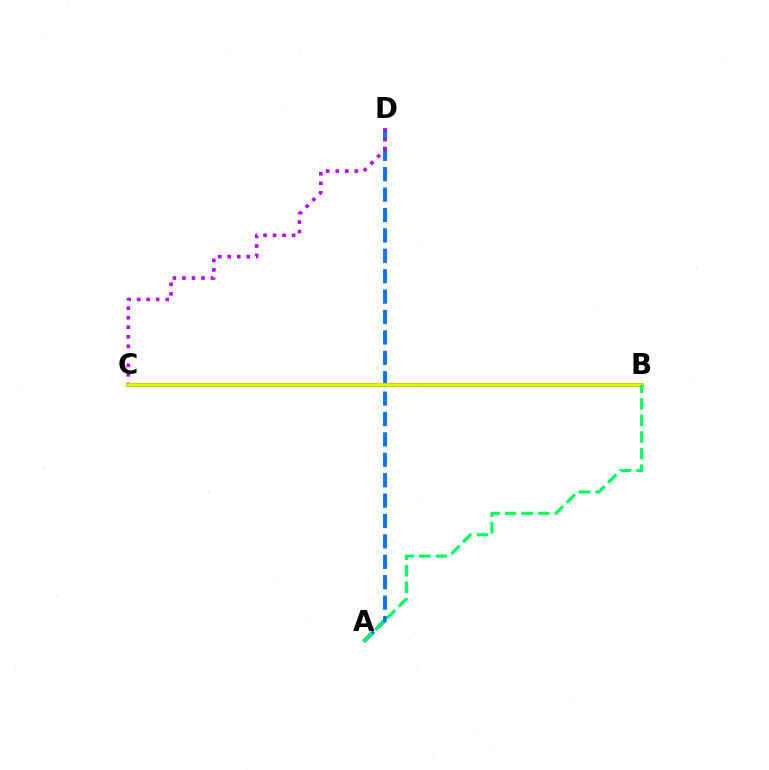{('A', 'D'): [{'color': '#0074ff', 'line_style': 'dashed', 'thickness': 2.77}], ('C', 'D'): [{'color': '#b900ff', 'line_style': 'dotted', 'thickness': 2.59}], ('B', 'C'): [{'color': '#ff0000', 'line_style': 'solid', 'thickness': 2.81}, {'color': '#d1ff00', 'line_style': 'solid', 'thickness': 2.59}], ('A', 'B'): [{'color': '#00ff5c', 'line_style': 'dashed', 'thickness': 2.25}]}